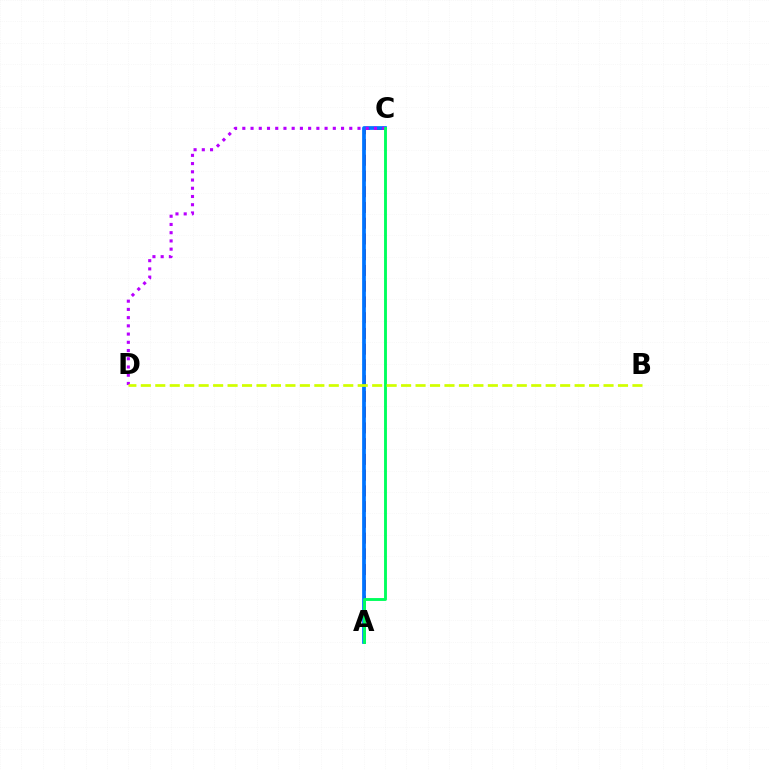{('A', 'C'): [{'color': '#ff0000', 'line_style': 'dashed', 'thickness': 2.14}, {'color': '#0074ff', 'line_style': 'solid', 'thickness': 2.7}, {'color': '#00ff5c', 'line_style': 'solid', 'thickness': 2.08}], ('C', 'D'): [{'color': '#b900ff', 'line_style': 'dotted', 'thickness': 2.24}], ('B', 'D'): [{'color': '#d1ff00', 'line_style': 'dashed', 'thickness': 1.96}]}